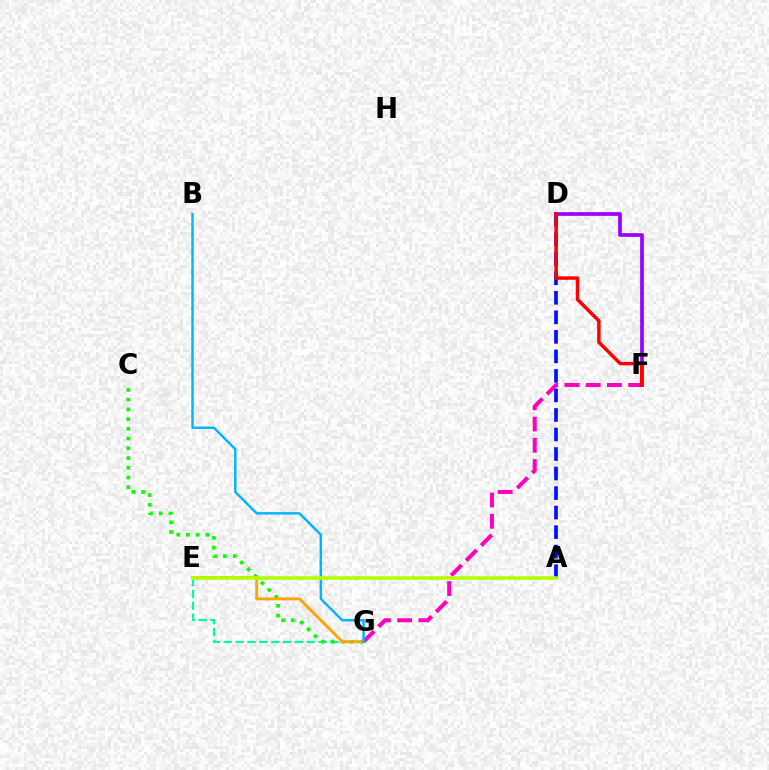{('A', 'D'): [{'color': '#0010ff', 'line_style': 'dashed', 'thickness': 2.65}], ('E', 'G'): [{'color': '#00ff9d', 'line_style': 'dashed', 'thickness': 1.61}, {'color': '#ffa500', 'line_style': 'solid', 'thickness': 2.08}], ('C', 'G'): [{'color': '#08ff00', 'line_style': 'dotted', 'thickness': 2.64}], ('F', 'G'): [{'color': '#ff00bd', 'line_style': 'dashed', 'thickness': 2.89}], ('D', 'F'): [{'color': '#9b00ff', 'line_style': 'solid', 'thickness': 2.67}, {'color': '#ff0000', 'line_style': 'solid', 'thickness': 2.49}], ('B', 'G'): [{'color': '#00b5ff', 'line_style': 'solid', 'thickness': 1.74}], ('A', 'E'): [{'color': '#b3ff00', 'line_style': 'solid', 'thickness': 2.54}]}